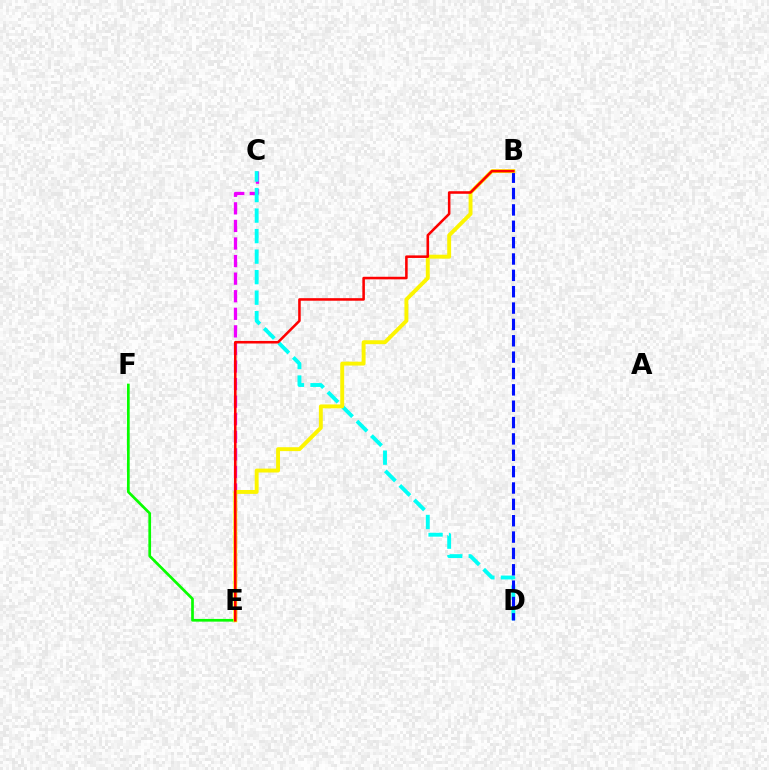{('C', 'E'): [{'color': '#ee00ff', 'line_style': 'dashed', 'thickness': 2.39}], ('C', 'D'): [{'color': '#00fff6', 'line_style': 'dashed', 'thickness': 2.79}], ('E', 'F'): [{'color': '#08ff00', 'line_style': 'solid', 'thickness': 1.95}], ('B', 'D'): [{'color': '#0010ff', 'line_style': 'dashed', 'thickness': 2.22}], ('B', 'E'): [{'color': '#fcf500', 'line_style': 'solid', 'thickness': 2.81}, {'color': '#ff0000', 'line_style': 'solid', 'thickness': 1.84}]}